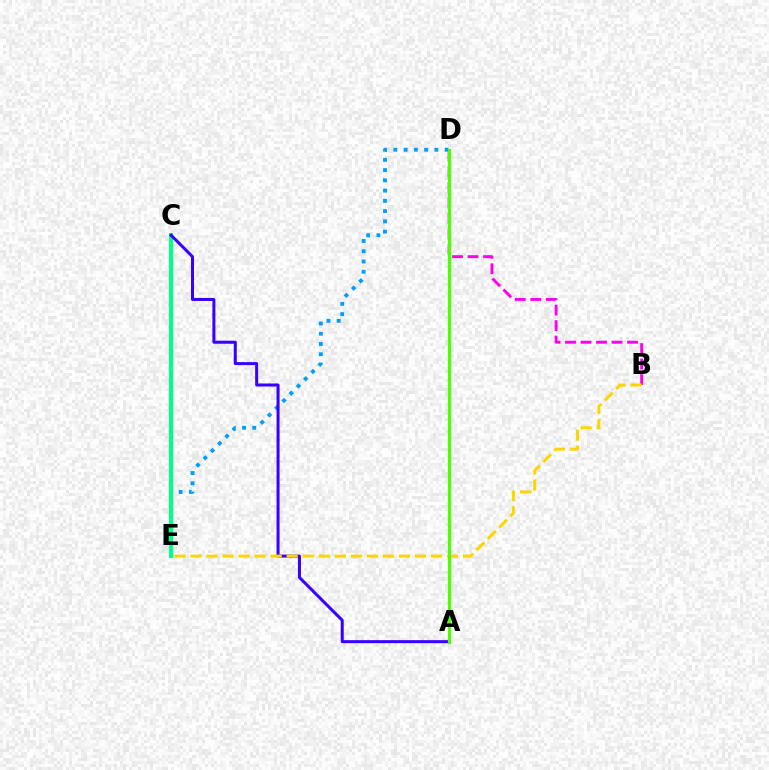{('C', 'E'): [{'color': '#ff0000', 'line_style': 'solid', 'thickness': 2.2}, {'color': '#00ff86', 'line_style': 'solid', 'thickness': 2.96}], ('D', 'E'): [{'color': '#009eff', 'line_style': 'dotted', 'thickness': 2.79}], ('A', 'C'): [{'color': '#3700ff', 'line_style': 'solid', 'thickness': 2.17}], ('B', 'D'): [{'color': '#ff00ed', 'line_style': 'dashed', 'thickness': 2.11}], ('B', 'E'): [{'color': '#ffd500', 'line_style': 'dashed', 'thickness': 2.18}], ('A', 'D'): [{'color': '#4fff00', 'line_style': 'solid', 'thickness': 2.33}]}